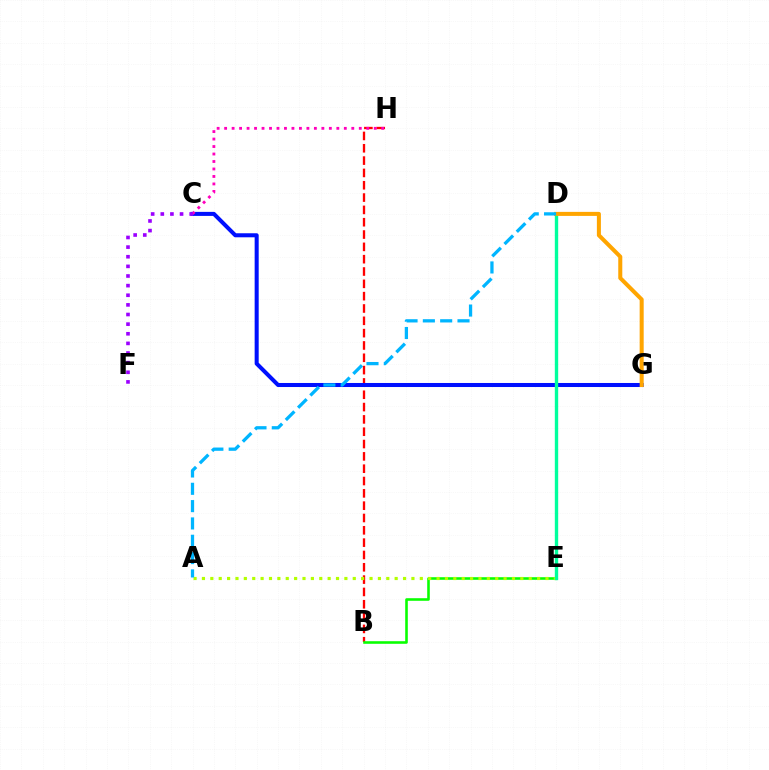{('B', 'H'): [{'color': '#ff0000', 'line_style': 'dashed', 'thickness': 1.67}], ('B', 'E'): [{'color': '#08ff00', 'line_style': 'solid', 'thickness': 1.86}], ('C', 'G'): [{'color': '#0010ff', 'line_style': 'solid', 'thickness': 2.91}], ('A', 'E'): [{'color': '#b3ff00', 'line_style': 'dotted', 'thickness': 2.28}], ('D', 'E'): [{'color': '#00ff9d', 'line_style': 'solid', 'thickness': 2.43}], ('C', 'H'): [{'color': '#ff00bd', 'line_style': 'dotted', 'thickness': 2.03}], ('D', 'G'): [{'color': '#ffa500', 'line_style': 'solid', 'thickness': 2.9}], ('C', 'F'): [{'color': '#9b00ff', 'line_style': 'dotted', 'thickness': 2.62}], ('A', 'D'): [{'color': '#00b5ff', 'line_style': 'dashed', 'thickness': 2.35}]}